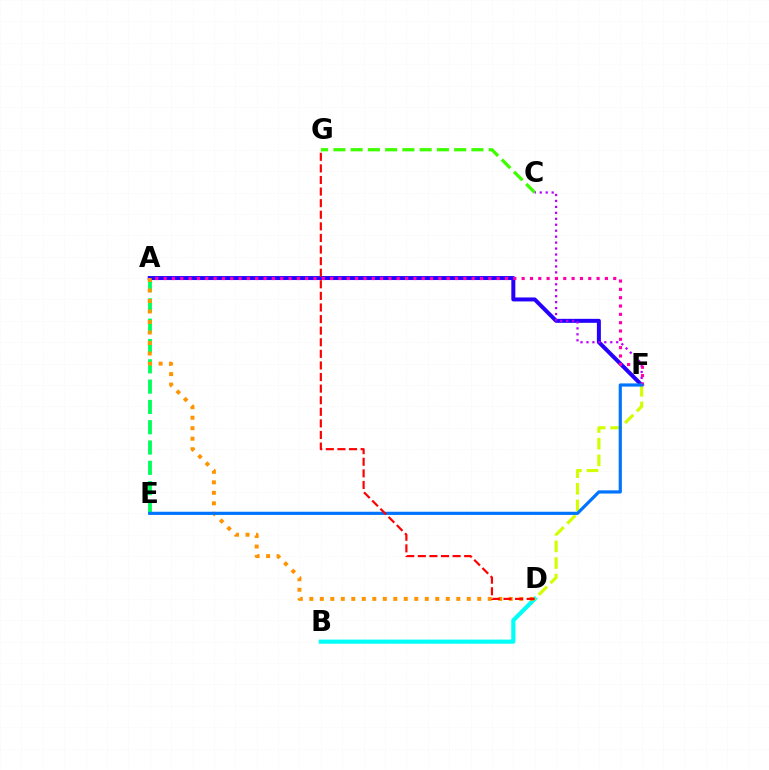{('A', 'E'): [{'color': '#00ff5c', 'line_style': 'dashed', 'thickness': 2.76}], ('C', 'G'): [{'color': '#3dff00', 'line_style': 'dashed', 'thickness': 2.34}], ('A', 'F'): [{'color': '#2500ff', 'line_style': 'solid', 'thickness': 2.87}, {'color': '#ff00ac', 'line_style': 'dotted', 'thickness': 2.26}], ('C', 'F'): [{'color': '#b900ff', 'line_style': 'dotted', 'thickness': 1.62}], ('B', 'D'): [{'color': '#00fff6', 'line_style': 'solid', 'thickness': 3.0}], ('D', 'F'): [{'color': '#d1ff00', 'line_style': 'dashed', 'thickness': 2.26}], ('A', 'D'): [{'color': '#ff9400', 'line_style': 'dotted', 'thickness': 2.85}], ('E', 'F'): [{'color': '#0074ff', 'line_style': 'solid', 'thickness': 2.29}], ('D', 'G'): [{'color': '#ff0000', 'line_style': 'dashed', 'thickness': 1.57}]}